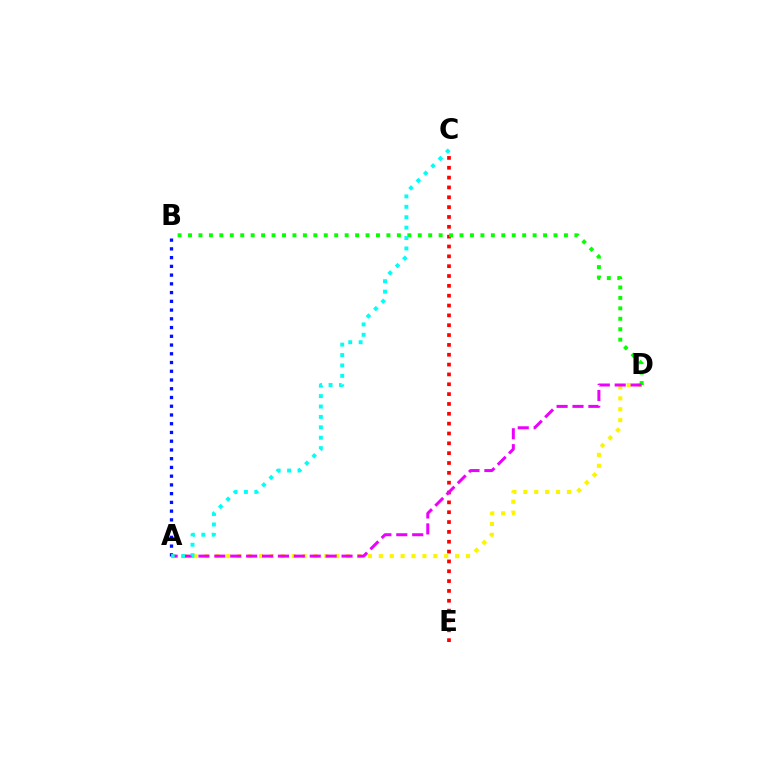{('A', 'B'): [{'color': '#0010ff', 'line_style': 'dotted', 'thickness': 2.38}], ('C', 'E'): [{'color': '#ff0000', 'line_style': 'dotted', 'thickness': 2.67}], ('A', 'D'): [{'color': '#fcf500', 'line_style': 'dotted', 'thickness': 2.96}, {'color': '#ee00ff', 'line_style': 'dashed', 'thickness': 2.16}], ('B', 'D'): [{'color': '#08ff00', 'line_style': 'dotted', 'thickness': 2.84}], ('A', 'C'): [{'color': '#00fff6', 'line_style': 'dotted', 'thickness': 2.83}]}